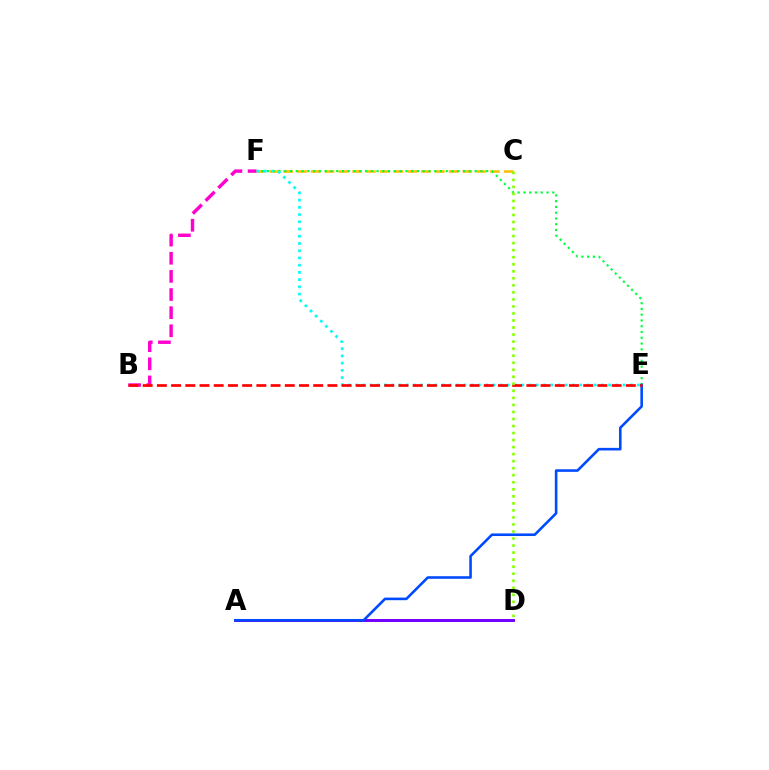{('A', 'D'): [{'color': '#7200ff', 'line_style': 'solid', 'thickness': 2.13}], ('B', 'F'): [{'color': '#ff00cf', 'line_style': 'dashed', 'thickness': 2.46}], ('C', 'F'): [{'color': '#ffbd00', 'line_style': 'dashed', 'thickness': 1.87}], ('E', 'F'): [{'color': '#00ff39', 'line_style': 'dotted', 'thickness': 1.57}, {'color': '#00fff6', 'line_style': 'dotted', 'thickness': 1.96}], ('A', 'E'): [{'color': '#004bff', 'line_style': 'solid', 'thickness': 1.87}], ('B', 'E'): [{'color': '#ff0000', 'line_style': 'dashed', 'thickness': 1.93}], ('C', 'D'): [{'color': '#84ff00', 'line_style': 'dotted', 'thickness': 1.91}]}